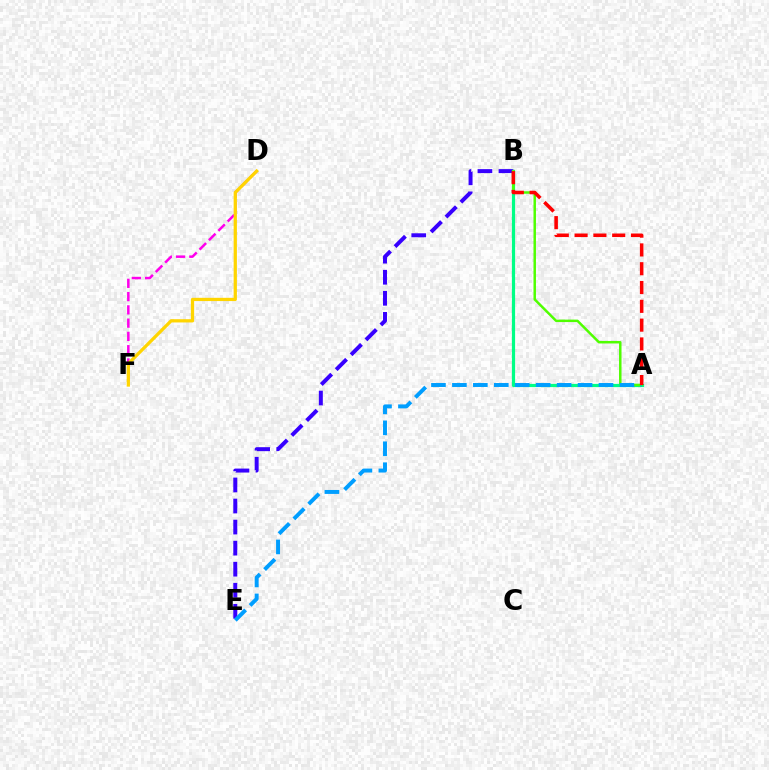{('B', 'E'): [{'color': '#3700ff', 'line_style': 'dashed', 'thickness': 2.86}], ('A', 'B'): [{'color': '#00ff86', 'line_style': 'solid', 'thickness': 2.31}, {'color': '#4fff00', 'line_style': 'solid', 'thickness': 1.78}, {'color': '#ff0000', 'line_style': 'dashed', 'thickness': 2.55}], ('D', 'F'): [{'color': '#ff00ed', 'line_style': 'dashed', 'thickness': 1.8}, {'color': '#ffd500', 'line_style': 'solid', 'thickness': 2.34}], ('A', 'E'): [{'color': '#009eff', 'line_style': 'dashed', 'thickness': 2.84}]}